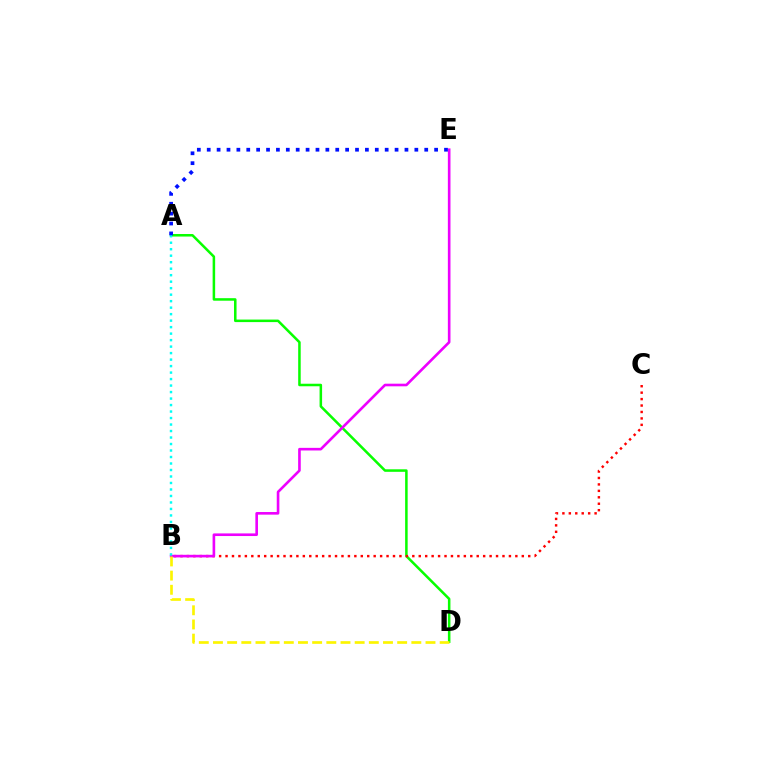{('A', 'D'): [{'color': '#08ff00', 'line_style': 'solid', 'thickness': 1.82}], ('B', 'C'): [{'color': '#ff0000', 'line_style': 'dotted', 'thickness': 1.75}], ('B', 'E'): [{'color': '#ee00ff', 'line_style': 'solid', 'thickness': 1.89}], ('A', 'B'): [{'color': '#00fff6', 'line_style': 'dotted', 'thickness': 1.76}], ('B', 'D'): [{'color': '#fcf500', 'line_style': 'dashed', 'thickness': 1.92}], ('A', 'E'): [{'color': '#0010ff', 'line_style': 'dotted', 'thickness': 2.69}]}